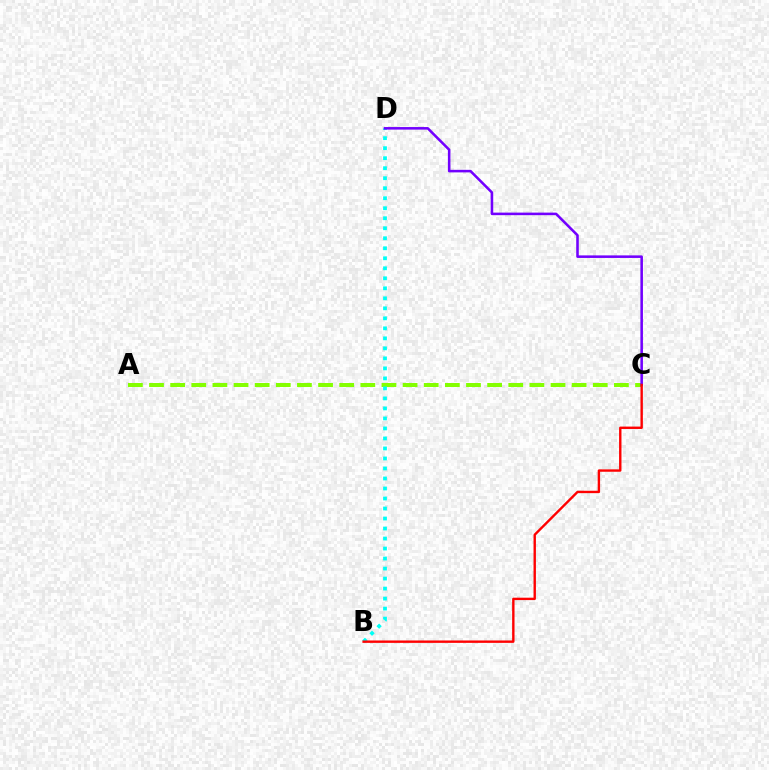{('A', 'C'): [{'color': '#84ff00', 'line_style': 'dashed', 'thickness': 2.87}], ('B', 'D'): [{'color': '#00fff6', 'line_style': 'dotted', 'thickness': 2.72}], ('C', 'D'): [{'color': '#7200ff', 'line_style': 'solid', 'thickness': 1.84}], ('B', 'C'): [{'color': '#ff0000', 'line_style': 'solid', 'thickness': 1.72}]}